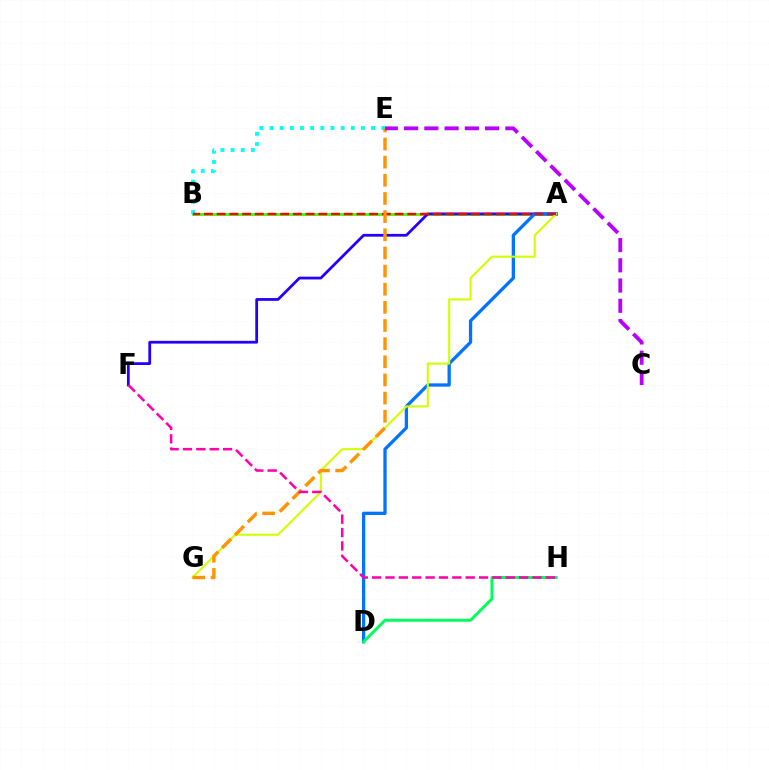{('A', 'B'): [{'color': '#3dff00', 'line_style': 'solid', 'thickness': 2.08}, {'color': '#ff0000', 'line_style': 'dashed', 'thickness': 1.73}], ('B', 'E'): [{'color': '#00fff6', 'line_style': 'dotted', 'thickness': 2.76}], ('A', 'F'): [{'color': '#2500ff', 'line_style': 'solid', 'thickness': 1.99}], ('A', 'D'): [{'color': '#0074ff', 'line_style': 'solid', 'thickness': 2.36}], ('A', 'G'): [{'color': '#d1ff00', 'line_style': 'solid', 'thickness': 1.5}], ('D', 'H'): [{'color': '#00ff5c', 'line_style': 'solid', 'thickness': 2.14}], ('E', 'G'): [{'color': '#ff9400', 'line_style': 'dashed', 'thickness': 2.47}], ('C', 'E'): [{'color': '#b900ff', 'line_style': 'dashed', 'thickness': 2.75}], ('F', 'H'): [{'color': '#ff00ac', 'line_style': 'dashed', 'thickness': 1.82}]}